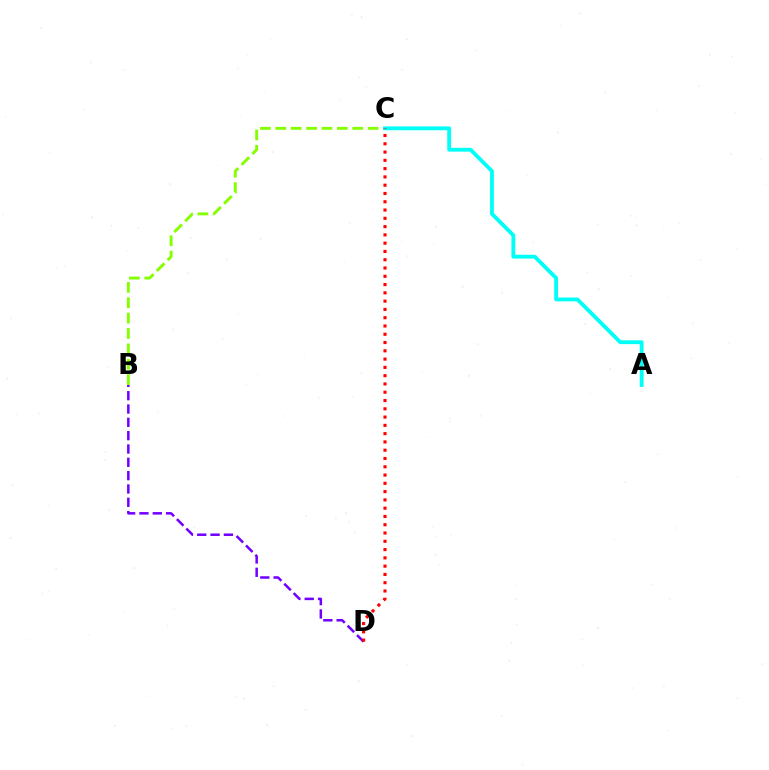{('B', 'C'): [{'color': '#84ff00', 'line_style': 'dashed', 'thickness': 2.09}], ('A', 'C'): [{'color': '#00fff6', 'line_style': 'solid', 'thickness': 2.76}], ('B', 'D'): [{'color': '#7200ff', 'line_style': 'dashed', 'thickness': 1.81}], ('C', 'D'): [{'color': '#ff0000', 'line_style': 'dotted', 'thickness': 2.25}]}